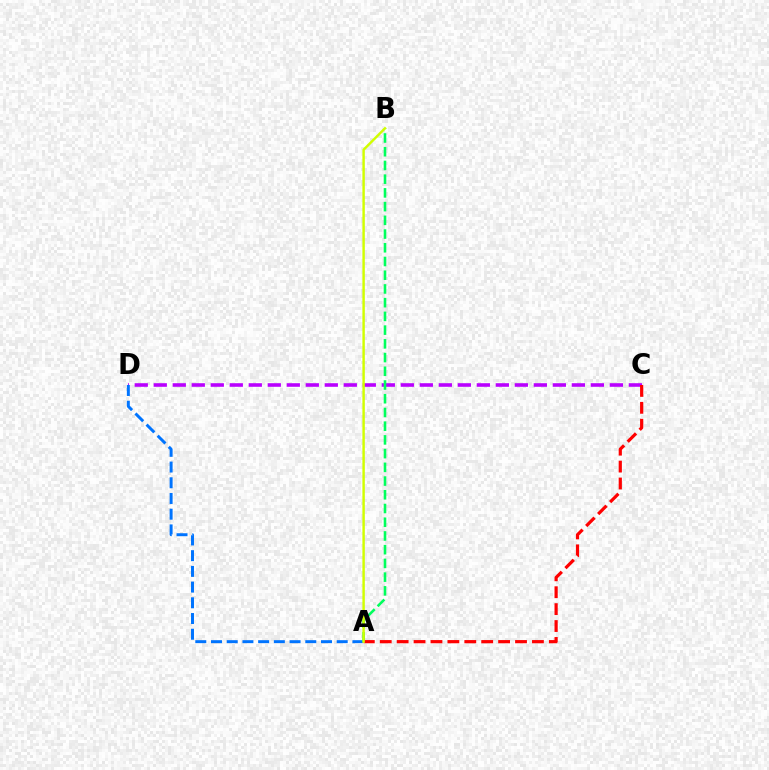{('C', 'D'): [{'color': '#b900ff', 'line_style': 'dashed', 'thickness': 2.58}], ('A', 'D'): [{'color': '#0074ff', 'line_style': 'dashed', 'thickness': 2.13}], ('A', 'B'): [{'color': '#00ff5c', 'line_style': 'dashed', 'thickness': 1.86}, {'color': '#d1ff00', 'line_style': 'solid', 'thickness': 1.75}], ('A', 'C'): [{'color': '#ff0000', 'line_style': 'dashed', 'thickness': 2.3}]}